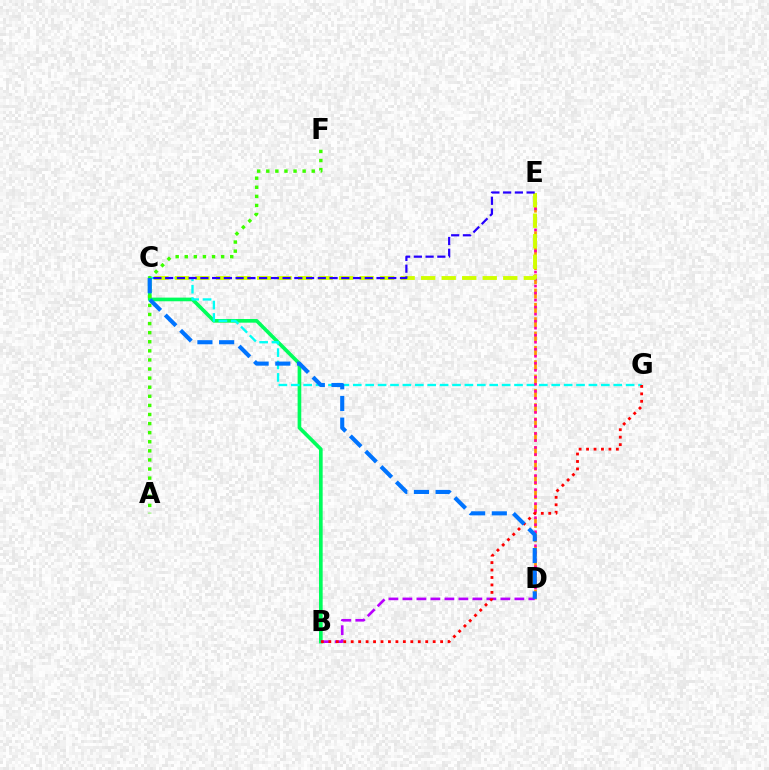{('B', 'C'): [{'color': '#00ff5c', 'line_style': 'solid', 'thickness': 2.63}], ('D', 'E'): [{'color': '#ff9400', 'line_style': 'dashed', 'thickness': 1.95}, {'color': '#ff00ac', 'line_style': 'dotted', 'thickness': 1.91}], ('C', 'G'): [{'color': '#00fff6', 'line_style': 'dashed', 'thickness': 1.68}], ('C', 'E'): [{'color': '#d1ff00', 'line_style': 'dashed', 'thickness': 2.79}, {'color': '#2500ff', 'line_style': 'dashed', 'thickness': 1.6}], ('B', 'D'): [{'color': '#b900ff', 'line_style': 'dashed', 'thickness': 1.9}], ('A', 'F'): [{'color': '#3dff00', 'line_style': 'dotted', 'thickness': 2.47}], ('B', 'G'): [{'color': '#ff0000', 'line_style': 'dotted', 'thickness': 2.03}], ('C', 'D'): [{'color': '#0074ff', 'line_style': 'dashed', 'thickness': 2.95}]}